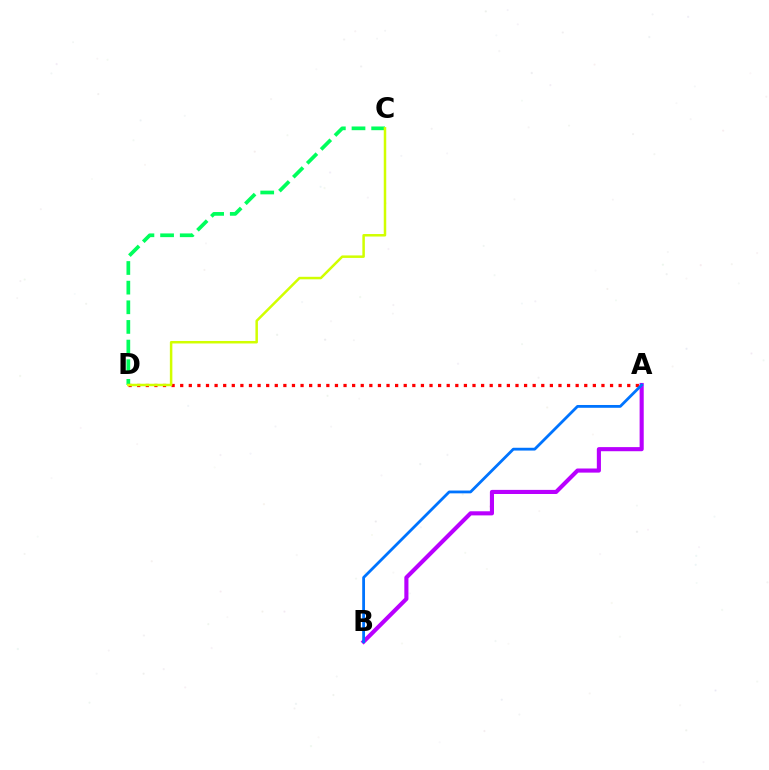{('A', 'B'): [{'color': '#b900ff', 'line_style': 'solid', 'thickness': 2.96}, {'color': '#0074ff', 'line_style': 'solid', 'thickness': 2.02}], ('C', 'D'): [{'color': '#00ff5c', 'line_style': 'dashed', 'thickness': 2.67}, {'color': '#d1ff00', 'line_style': 'solid', 'thickness': 1.8}], ('A', 'D'): [{'color': '#ff0000', 'line_style': 'dotted', 'thickness': 2.34}]}